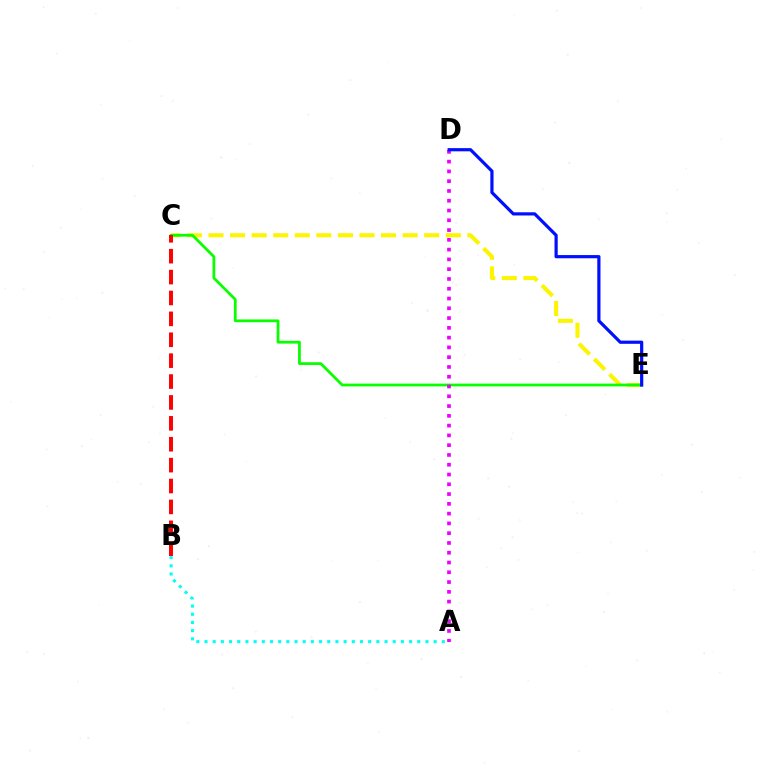{('C', 'E'): [{'color': '#fcf500', 'line_style': 'dashed', 'thickness': 2.93}, {'color': '#08ff00', 'line_style': 'solid', 'thickness': 1.99}], ('B', 'C'): [{'color': '#ff0000', 'line_style': 'dashed', 'thickness': 2.84}], ('A', 'D'): [{'color': '#ee00ff', 'line_style': 'dotted', 'thickness': 2.66}], ('A', 'B'): [{'color': '#00fff6', 'line_style': 'dotted', 'thickness': 2.22}], ('D', 'E'): [{'color': '#0010ff', 'line_style': 'solid', 'thickness': 2.3}]}